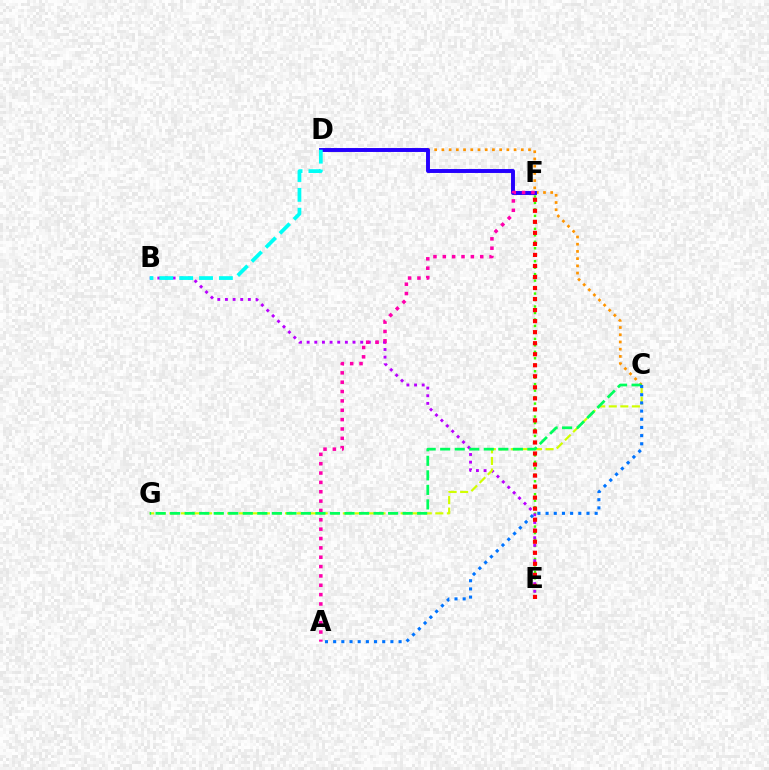{('C', 'D'): [{'color': '#ff9400', 'line_style': 'dotted', 'thickness': 1.96}], ('D', 'F'): [{'color': '#2500ff', 'line_style': 'solid', 'thickness': 2.83}], ('E', 'F'): [{'color': '#3dff00', 'line_style': 'dotted', 'thickness': 1.76}, {'color': '#ff0000', 'line_style': 'dotted', 'thickness': 3.0}], ('B', 'E'): [{'color': '#b900ff', 'line_style': 'dotted', 'thickness': 2.08}], ('A', 'F'): [{'color': '#ff00ac', 'line_style': 'dotted', 'thickness': 2.54}], ('B', 'D'): [{'color': '#00fff6', 'line_style': 'dashed', 'thickness': 2.7}], ('C', 'G'): [{'color': '#d1ff00', 'line_style': 'dashed', 'thickness': 1.57}, {'color': '#00ff5c', 'line_style': 'dashed', 'thickness': 1.97}], ('A', 'C'): [{'color': '#0074ff', 'line_style': 'dotted', 'thickness': 2.22}]}